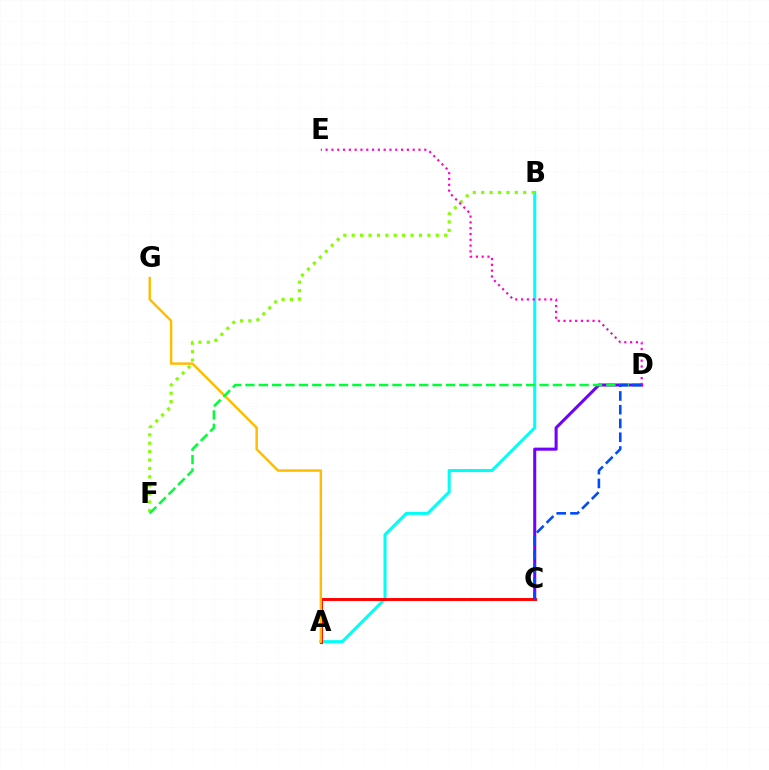{('C', 'D'): [{'color': '#7200ff', 'line_style': 'solid', 'thickness': 2.19}, {'color': '#004bff', 'line_style': 'dashed', 'thickness': 1.87}], ('A', 'B'): [{'color': '#00fff6', 'line_style': 'solid', 'thickness': 2.2}], ('B', 'F'): [{'color': '#84ff00', 'line_style': 'dotted', 'thickness': 2.28}], ('A', 'C'): [{'color': '#ff0000', 'line_style': 'solid', 'thickness': 2.11}], ('A', 'G'): [{'color': '#ffbd00', 'line_style': 'solid', 'thickness': 1.75}], ('D', 'E'): [{'color': '#ff00cf', 'line_style': 'dotted', 'thickness': 1.58}], ('D', 'F'): [{'color': '#00ff39', 'line_style': 'dashed', 'thickness': 1.82}]}